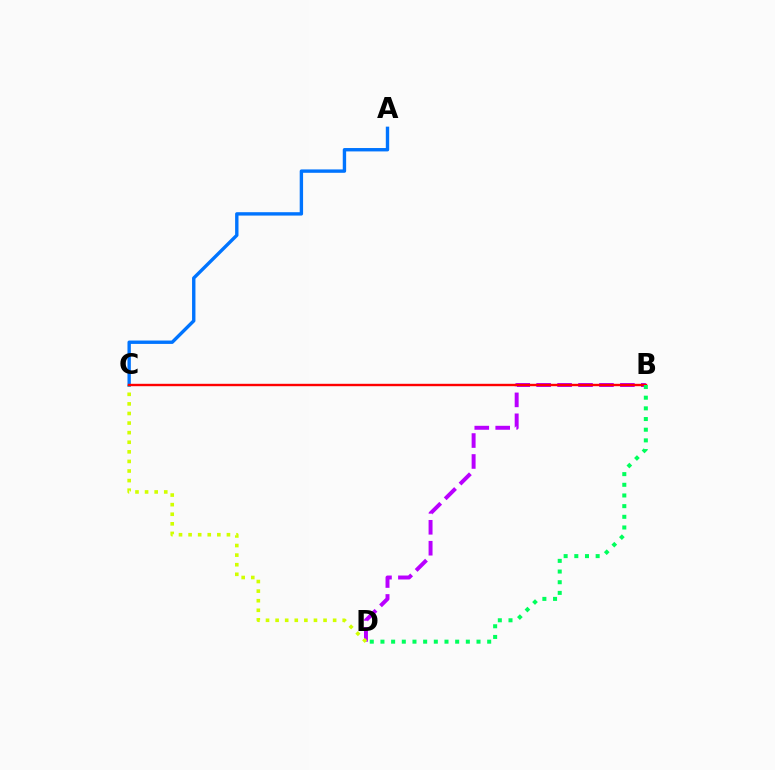{('B', 'D'): [{'color': '#b900ff', 'line_style': 'dashed', 'thickness': 2.84}, {'color': '#00ff5c', 'line_style': 'dotted', 'thickness': 2.9}], ('C', 'D'): [{'color': '#d1ff00', 'line_style': 'dotted', 'thickness': 2.6}], ('A', 'C'): [{'color': '#0074ff', 'line_style': 'solid', 'thickness': 2.43}], ('B', 'C'): [{'color': '#ff0000', 'line_style': 'solid', 'thickness': 1.72}]}